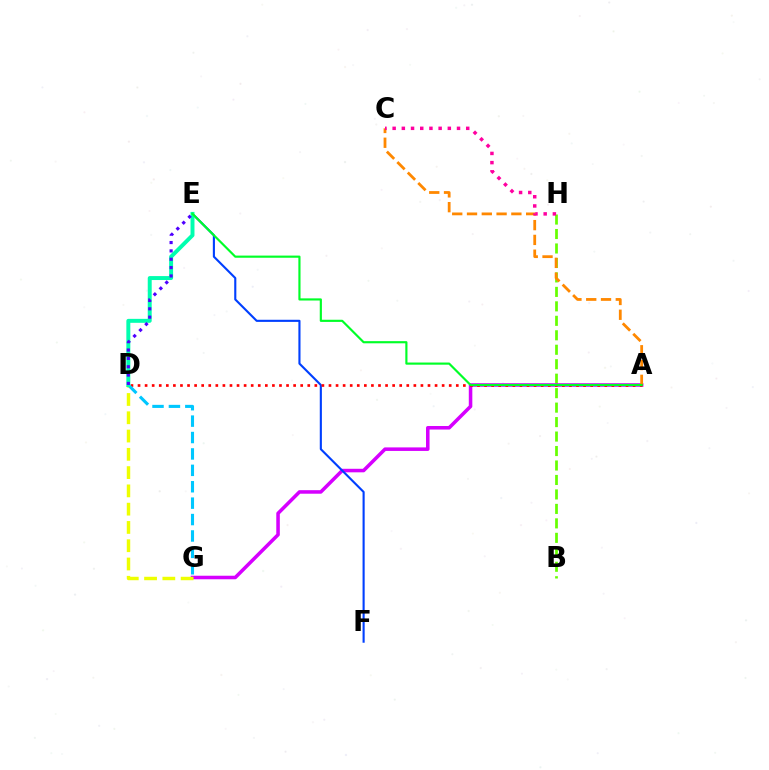{('B', 'H'): [{'color': '#66ff00', 'line_style': 'dashed', 'thickness': 1.97}], ('A', 'G'): [{'color': '#d600ff', 'line_style': 'solid', 'thickness': 2.55}], ('A', 'C'): [{'color': '#ff8800', 'line_style': 'dashed', 'thickness': 2.01}], ('D', 'G'): [{'color': '#eeff00', 'line_style': 'dashed', 'thickness': 2.48}, {'color': '#00c7ff', 'line_style': 'dashed', 'thickness': 2.23}], ('E', 'F'): [{'color': '#003fff', 'line_style': 'solid', 'thickness': 1.52}], ('A', 'D'): [{'color': '#ff0000', 'line_style': 'dotted', 'thickness': 1.92}], ('C', 'H'): [{'color': '#ff00a0', 'line_style': 'dotted', 'thickness': 2.5}], ('D', 'E'): [{'color': '#00ffaf', 'line_style': 'solid', 'thickness': 2.85}, {'color': '#4f00ff', 'line_style': 'dotted', 'thickness': 2.27}], ('A', 'E'): [{'color': '#00ff27', 'line_style': 'solid', 'thickness': 1.56}]}